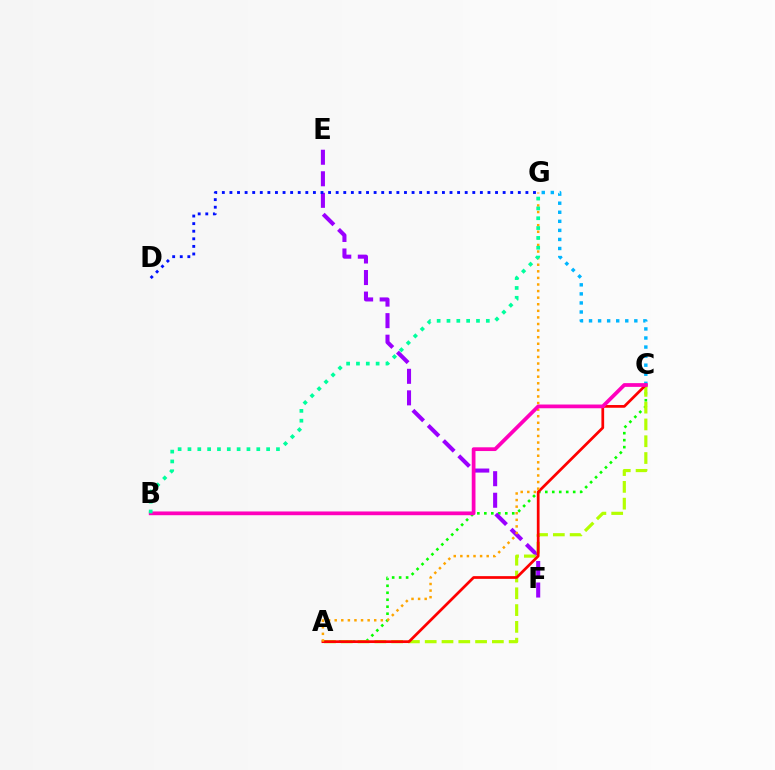{('A', 'C'): [{'color': '#08ff00', 'line_style': 'dotted', 'thickness': 1.9}, {'color': '#b3ff00', 'line_style': 'dashed', 'thickness': 2.28}, {'color': '#ff0000', 'line_style': 'solid', 'thickness': 1.96}], ('E', 'F'): [{'color': '#9b00ff', 'line_style': 'dashed', 'thickness': 2.93}], ('C', 'G'): [{'color': '#00b5ff', 'line_style': 'dotted', 'thickness': 2.46}], ('D', 'G'): [{'color': '#0010ff', 'line_style': 'dotted', 'thickness': 2.06}], ('A', 'G'): [{'color': '#ffa500', 'line_style': 'dotted', 'thickness': 1.79}], ('B', 'C'): [{'color': '#ff00bd', 'line_style': 'solid', 'thickness': 2.69}], ('B', 'G'): [{'color': '#00ff9d', 'line_style': 'dotted', 'thickness': 2.67}]}